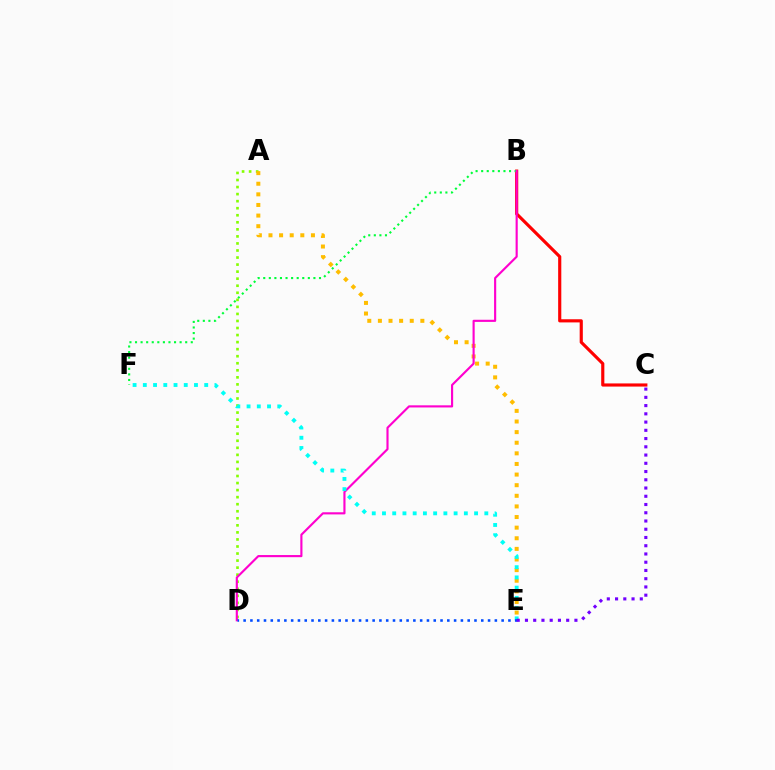{('B', 'C'): [{'color': '#ff0000', 'line_style': 'solid', 'thickness': 2.27}], ('B', 'F'): [{'color': '#00ff39', 'line_style': 'dotted', 'thickness': 1.51}], ('A', 'D'): [{'color': '#84ff00', 'line_style': 'dotted', 'thickness': 1.91}], ('A', 'E'): [{'color': '#ffbd00', 'line_style': 'dotted', 'thickness': 2.88}], ('B', 'D'): [{'color': '#ff00cf', 'line_style': 'solid', 'thickness': 1.54}], ('E', 'F'): [{'color': '#00fff6', 'line_style': 'dotted', 'thickness': 2.78}], ('D', 'E'): [{'color': '#004bff', 'line_style': 'dotted', 'thickness': 1.84}], ('C', 'E'): [{'color': '#7200ff', 'line_style': 'dotted', 'thickness': 2.24}]}